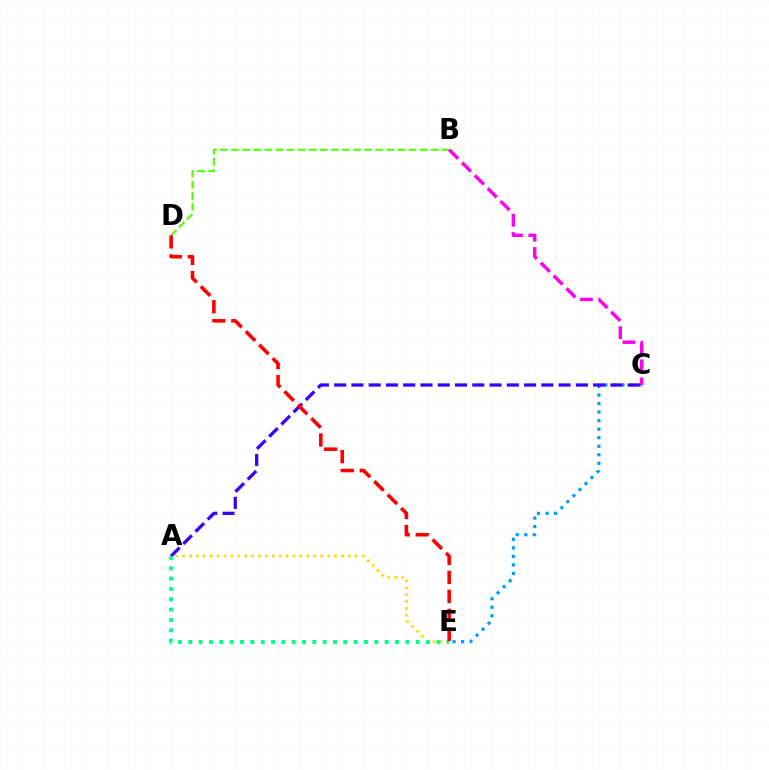{('C', 'E'): [{'color': '#009eff', 'line_style': 'dotted', 'thickness': 2.32}], ('A', 'E'): [{'color': '#ffd500', 'line_style': 'dotted', 'thickness': 1.88}, {'color': '#00ff86', 'line_style': 'dotted', 'thickness': 2.81}], ('B', 'D'): [{'color': '#4fff00', 'line_style': 'dashed', 'thickness': 1.51}], ('B', 'C'): [{'color': '#ff00ed', 'line_style': 'dashed', 'thickness': 2.47}], ('A', 'C'): [{'color': '#3700ff', 'line_style': 'dashed', 'thickness': 2.35}], ('D', 'E'): [{'color': '#ff0000', 'line_style': 'dashed', 'thickness': 2.58}]}